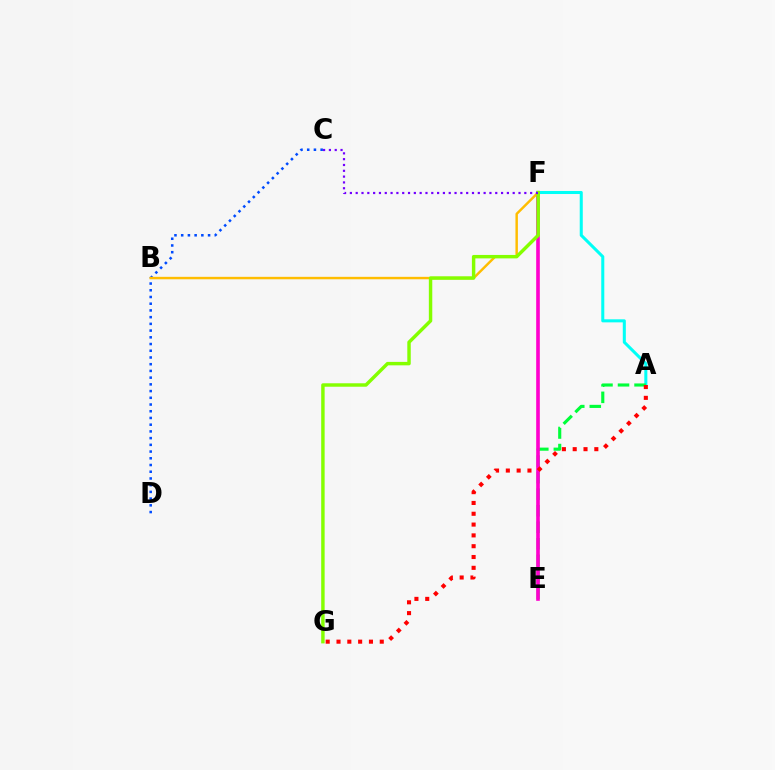{('C', 'D'): [{'color': '#004bff', 'line_style': 'dotted', 'thickness': 1.83}], ('A', 'F'): [{'color': '#00fff6', 'line_style': 'solid', 'thickness': 2.19}], ('A', 'E'): [{'color': '#00ff39', 'line_style': 'dashed', 'thickness': 2.25}], ('E', 'F'): [{'color': '#ff00cf', 'line_style': 'solid', 'thickness': 2.62}], ('B', 'F'): [{'color': '#ffbd00', 'line_style': 'solid', 'thickness': 1.76}], ('F', 'G'): [{'color': '#84ff00', 'line_style': 'solid', 'thickness': 2.48}], ('A', 'G'): [{'color': '#ff0000', 'line_style': 'dotted', 'thickness': 2.94}], ('C', 'F'): [{'color': '#7200ff', 'line_style': 'dotted', 'thickness': 1.58}]}